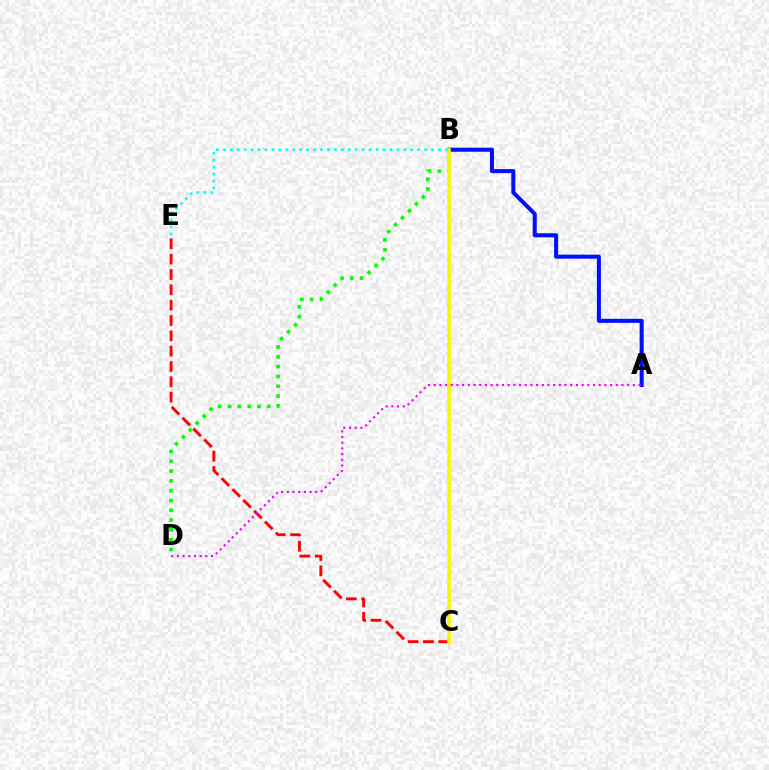{('B', 'D'): [{'color': '#08ff00', 'line_style': 'dotted', 'thickness': 2.66}], ('A', 'B'): [{'color': '#0010ff', 'line_style': 'solid', 'thickness': 2.91}], ('C', 'E'): [{'color': '#ff0000', 'line_style': 'dashed', 'thickness': 2.08}], ('B', 'E'): [{'color': '#00fff6', 'line_style': 'dotted', 'thickness': 1.89}], ('B', 'C'): [{'color': '#fcf500', 'line_style': 'solid', 'thickness': 2.59}], ('A', 'D'): [{'color': '#ee00ff', 'line_style': 'dotted', 'thickness': 1.55}]}